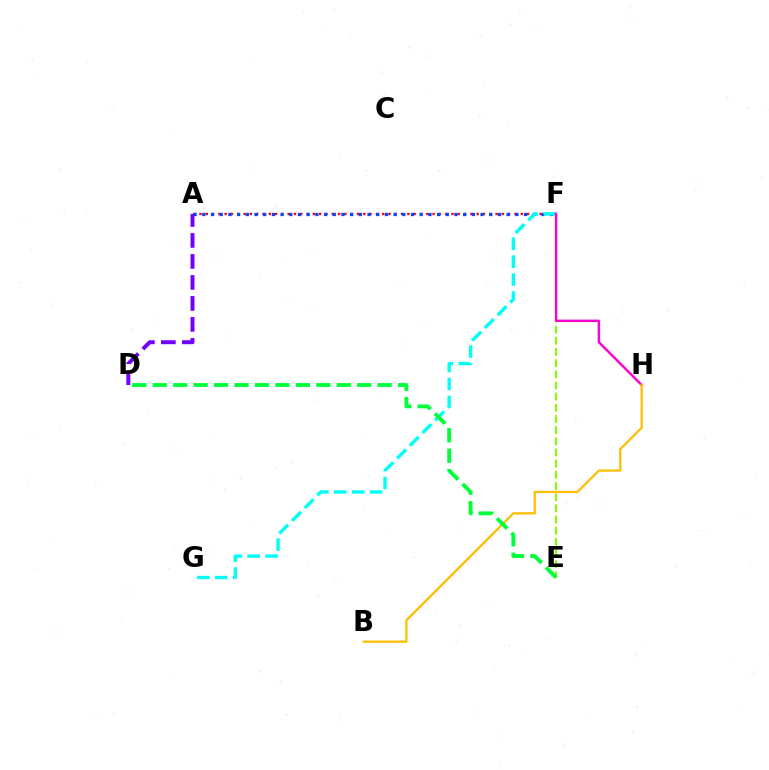{('A', 'F'): [{'color': '#ff0000', 'line_style': 'dotted', 'thickness': 1.71}, {'color': '#004bff', 'line_style': 'dotted', 'thickness': 2.36}], ('E', 'F'): [{'color': '#84ff00', 'line_style': 'dashed', 'thickness': 1.52}], ('F', 'G'): [{'color': '#00fff6', 'line_style': 'dashed', 'thickness': 2.44}], ('A', 'D'): [{'color': '#7200ff', 'line_style': 'dashed', 'thickness': 2.85}], ('F', 'H'): [{'color': '#ff00cf', 'line_style': 'solid', 'thickness': 1.74}], ('B', 'H'): [{'color': '#ffbd00', 'line_style': 'solid', 'thickness': 1.61}], ('D', 'E'): [{'color': '#00ff39', 'line_style': 'dashed', 'thickness': 2.78}]}